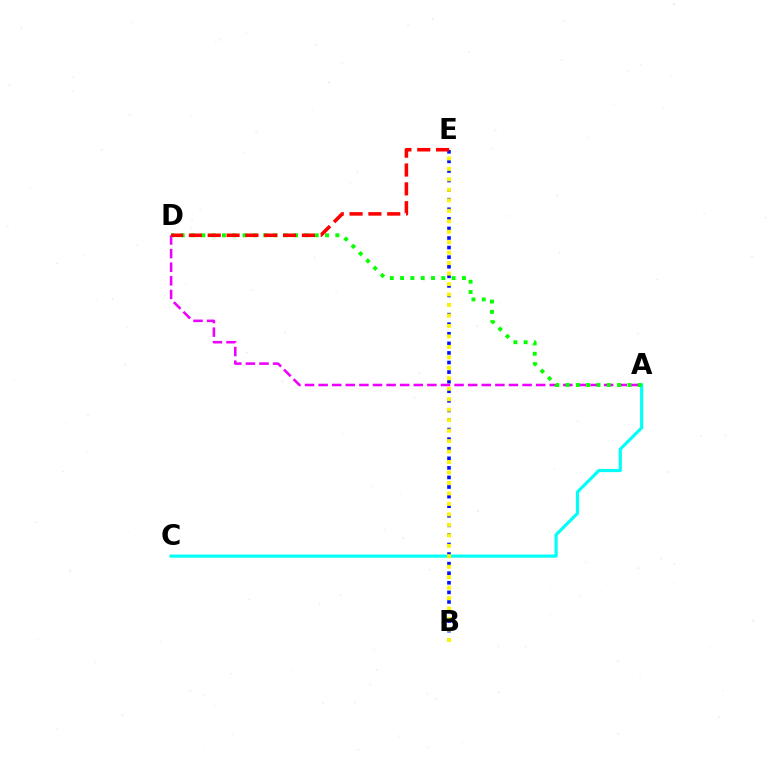{('B', 'E'): [{'color': '#0010ff', 'line_style': 'dotted', 'thickness': 2.6}, {'color': '#fcf500', 'line_style': 'dotted', 'thickness': 2.84}], ('A', 'C'): [{'color': '#00fff6', 'line_style': 'solid', 'thickness': 2.28}], ('A', 'D'): [{'color': '#ee00ff', 'line_style': 'dashed', 'thickness': 1.85}, {'color': '#08ff00', 'line_style': 'dotted', 'thickness': 2.8}], ('D', 'E'): [{'color': '#ff0000', 'line_style': 'dashed', 'thickness': 2.56}]}